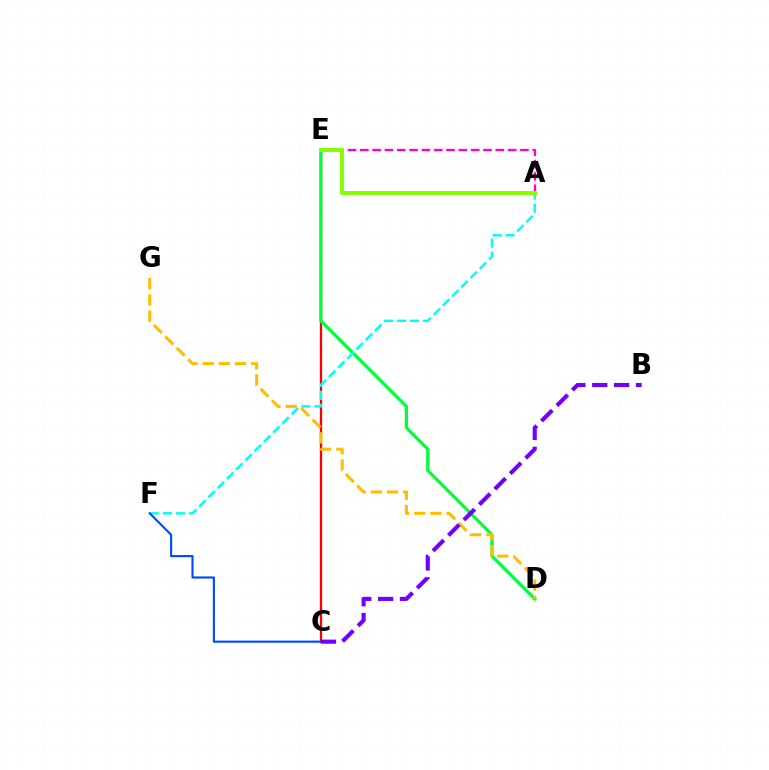{('C', 'E'): [{'color': '#ff0000', 'line_style': 'solid', 'thickness': 1.63}], ('A', 'E'): [{'color': '#ff00cf', 'line_style': 'dashed', 'thickness': 1.67}, {'color': '#84ff00', 'line_style': 'solid', 'thickness': 2.84}], ('D', 'E'): [{'color': '#00ff39', 'line_style': 'solid', 'thickness': 2.32}], ('A', 'F'): [{'color': '#00fff6', 'line_style': 'dashed', 'thickness': 1.77}], ('D', 'G'): [{'color': '#ffbd00', 'line_style': 'dashed', 'thickness': 2.2}], ('C', 'F'): [{'color': '#004bff', 'line_style': 'solid', 'thickness': 1.55}], ('B', 'C'): [{'color': '#7200ff', 'line_style': 'dashed', 'thickness': 2.97}]}